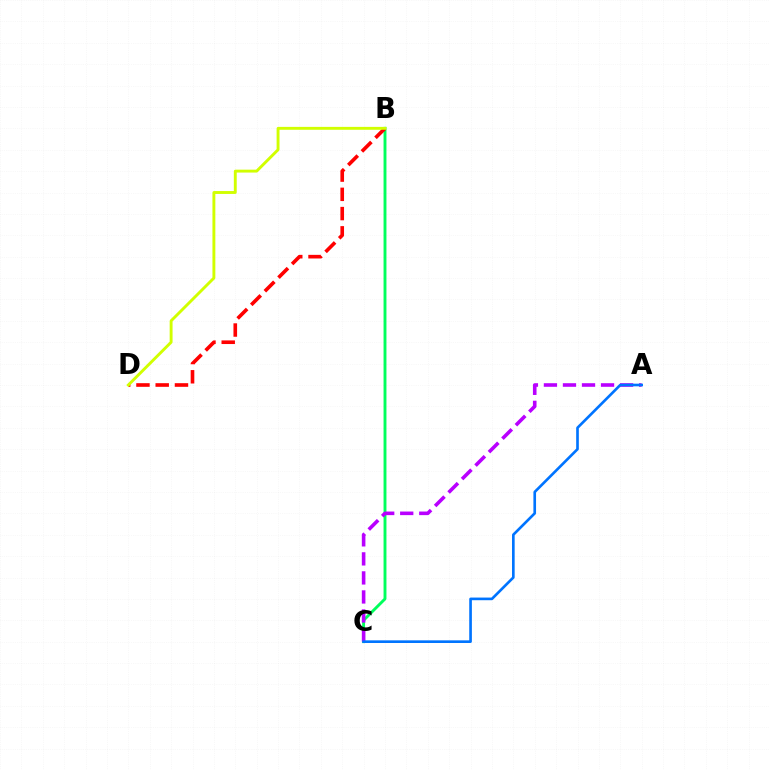{('B', 'C'): [{'color': '#00ff5c', 'line_style': 'solid', 'thickness': 2.09}], ('A', 'C'): [{'color': '#b900ff', 'line_style': 'dashed', 'thickness': 2.59}, {'color': '#0074ff', 'line_style': 'solid', 'thickness': 1.91}], ('B', 'D'): [{'color': '#ff0000', 'line_style': 'dashed', 'thickness': 2.62}, {'color': '#d1ff00', 'line_style': 'solid', 'thickness': 2.09}]}